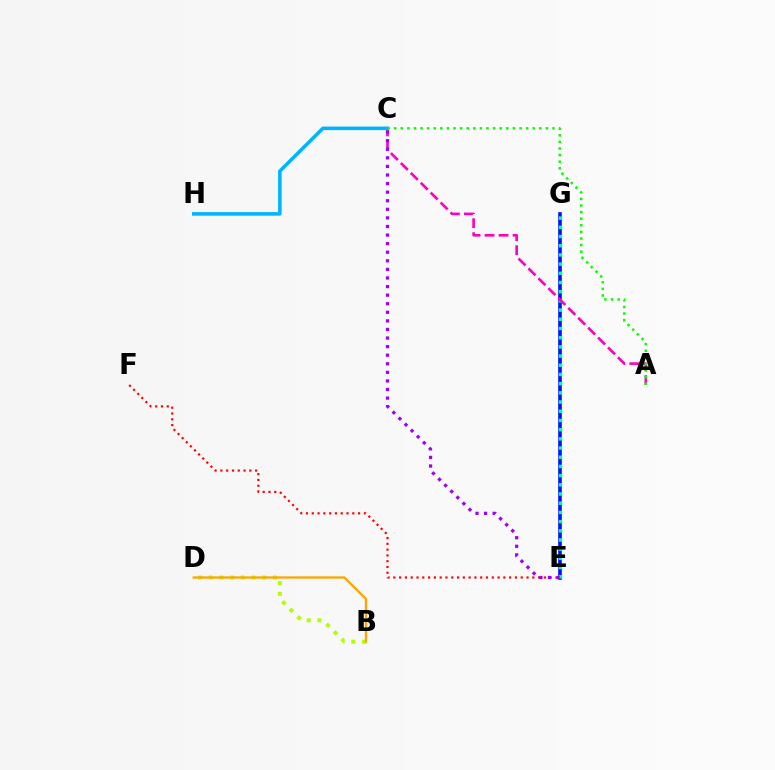{('E', 'G'): [{'color': '#0010ff', 'line_style': 'solid', 'thickness': 2.6}, {'color': '#00ff9d', 'line_style': 'dotted', 'thickness': 2.5}], ('B', 'D'): [{'color': '#b3ff00', 'line_style': 'dotted', 'thickness': 2.9}, {'color': '#ffa500', 'line_style': 'solid', 'thickness': 1.66}], ('E', 'F'): [{'color': '#ff0000', 'line_style': 'dotted', 'thickness': 1.57}], ('A', 'C'): [{'color': '#ff00bd', 'line_style': 'dashed', 'thickness': 1.9}, {'color': '#08ff00', 'line_style': 'dotted', 'thickness': 1.79}], ('C', 'E'): [{'color': '#9b00ff', 'line_style': 'dotted', 'thickness': 2.33}], ('C', 'H'): [{'color': '#00b5ff', 'line_style': 'solid', 'thickness': 2.57}]}